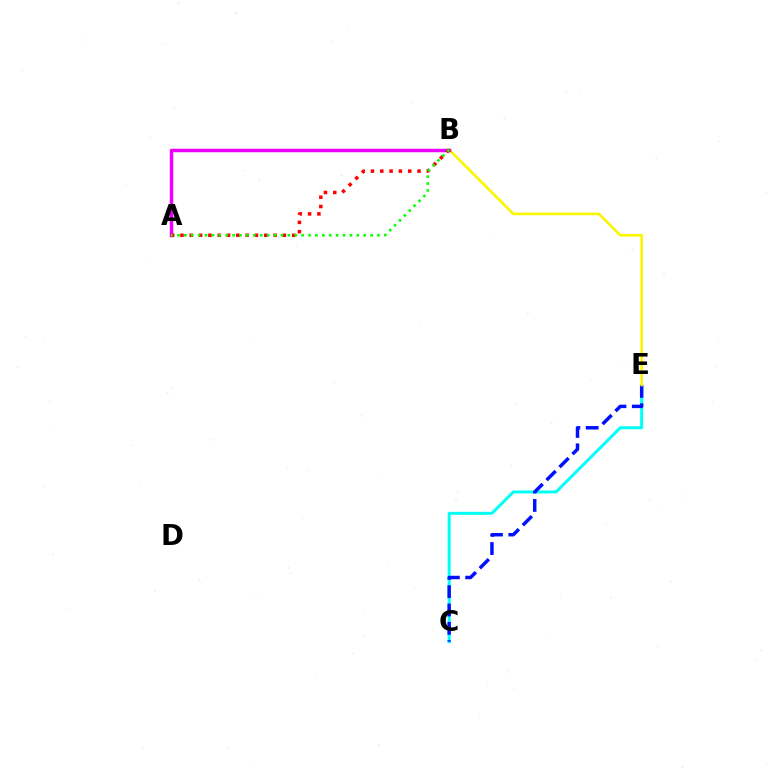{('C', 'E'): [{'color': '#00fff6', 'line_style': 'solid', 'thickness': 2.16}, {'color': '#0010ff', 'line_style': 'dashed', 'thickness': 2.49}], ('B', 'E'): [{'color': '#fcf500', 'line_style': 'solid', 'thickness': 1.88}], ('A', 'B'): [{'color': '#ee00ff', 'line_style': 'solid', 'thickness': 2.5}, {'color': '#ff0000', 'line_style': 'dotted', 'thickness': 2.53}, {'color': '#08ff00', 'line_style': 'dotted', 'thickness': 1.87}]}